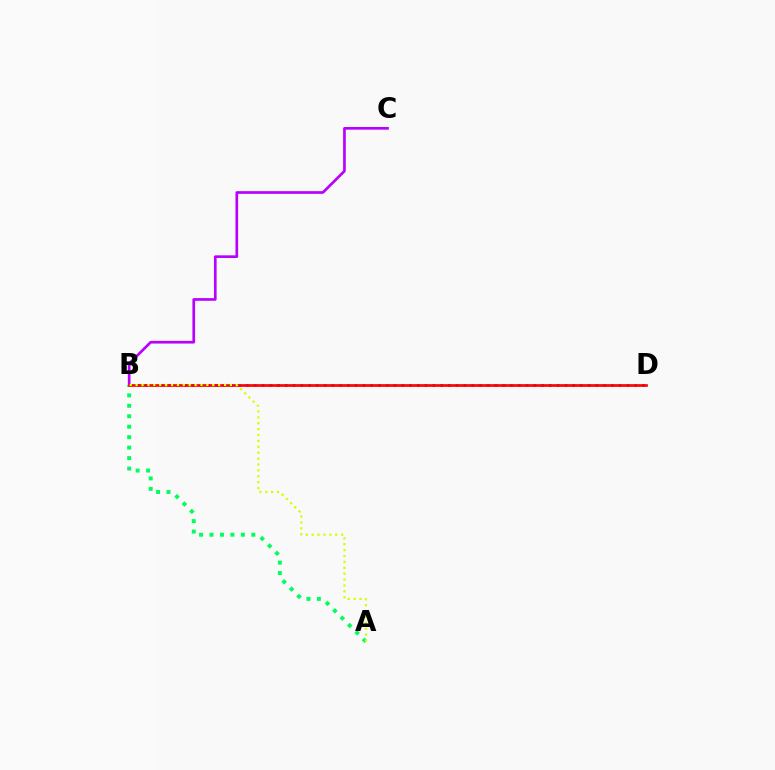{('B', 'D'): [{'color': '#0074ff', 'line_style': 'dotted', 'thickness': 2.11}, {'color': '#ff0000', 'line_style': 'solid', 'thickness': 1.92}], ('B', 'C'): [{'color': '#b900ff', 'line_style': 'solid', 'thickness': 1.93}], ('A', 'B'): [{'color': '#00ff5c', 'line_style': 'dotted', 'thickness': 2.84}, {'color': '#d1ff00', 'line_style': 'dotted', 'thickness': 1.6}]}